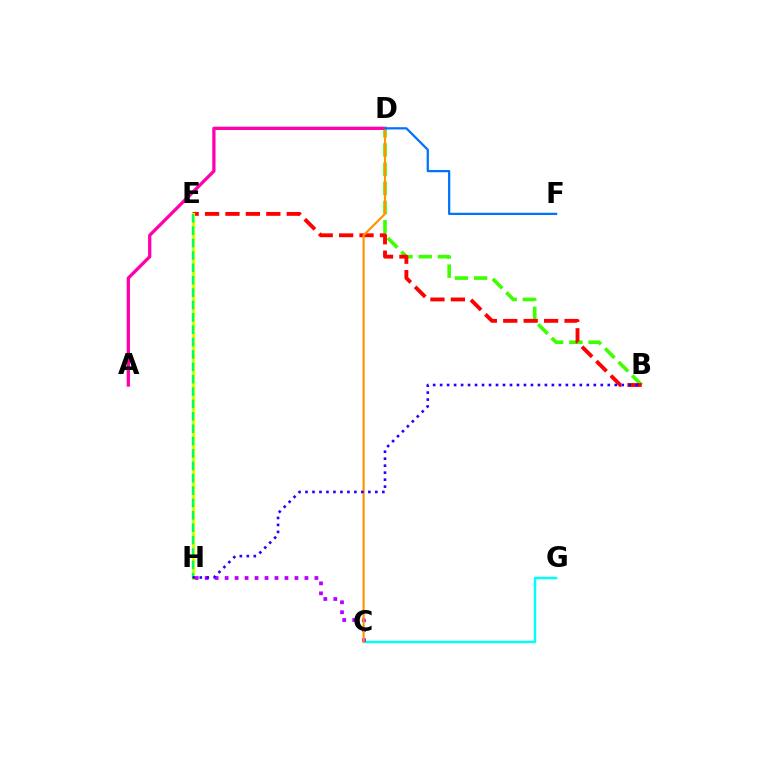{('B', 'D'): [{'color': '#3dff00', 'line_style': 'dashed', 'thickness': 2.61}], ('C', 'G'): [{'color': '#00fff6', 'line_style': 'solid', 'thickness': 1.78}], ('A', 'D'): [{'color': '#ff00ac', 'line_style': 'solid', 'thickness': 2.37}], ('C', 'H'): [{'color': '#b900ff', 'line_style': 'dotted', 'thickness': 2.71}], ('B', 'E'): [{'color': '#ff0000', 'line_style': 'dashed', 'thickness': 2.77}], ('C', 'D'): [{'color': '#ff9400', 'line_style': 'solid', 'thickness': 1.56}], ('E', 'H'): [{'color': '#d1ff00', 'line_style': 'solid', 'thickness': 2.3}, {'color': '#00ff5c', 'line_style': 'dashed', 'thickness': 1.68}], ('B', 'H'): [{'color': '#2500ff', 'line_style': 'dotted', 'thickness': 1.9}], ('D', 'F'): [{'color': '#0074ff', 'line_style': 'solid', 'thickness': 1.62}]}